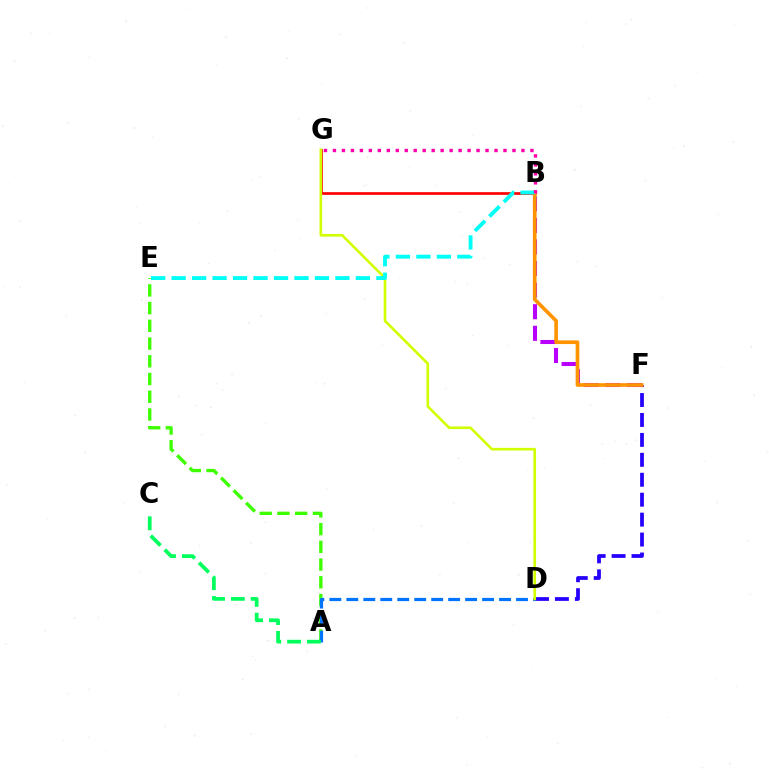{('A', 'E'): [{'color': '#3dff00', 'line_style': 'dashed', 'thickness': 2.41}], ('D', 'F'): [{'color': '#2500ff', 'line_style': 'dashed', 'thickness': 2.71}], ('A', 'D'): [{'color': '#0074ff', 'line_style': 'dashed', 'thickness': 2.31}], ('B', 'F'): [{'color': '#b900ff', 'line_style': 'dashed', 'thickness': 2.93}, {'color': '#ff9400', 'line_style': 'solid', 'thickness': 2.64}], ('B', 'G'): [{'color': '#ff0000', 'line_style': 'solid', 'thickness': 1.93}, {'color': '#ff00ac', 'line_style': 'dotted', 'thickness': 2.44}], ('D', 'G'): [{'color': '#d1ff00', 'line_style': 'solid', 'thickness': 1.89}], ('B', 'E'): [{'color': '#00fff6', 'line_style': 'dashed', 'thickness': 2.78}], ('A', 'C'): [{'color': '#00ff5c', 'line_style': 'dashed', 'thickness': 2.69}]}